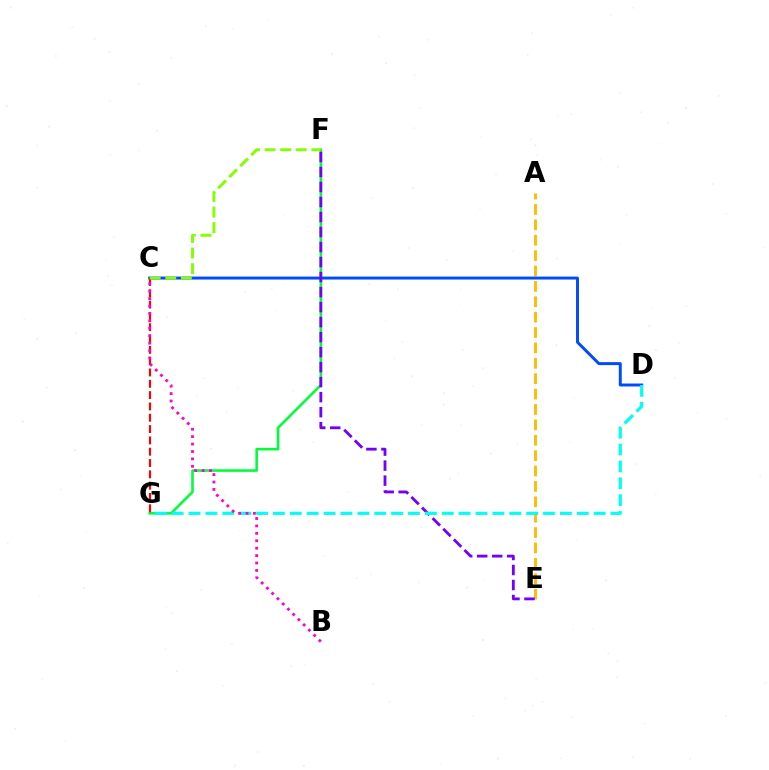{('A', 'E'): [{'color': '#ffbd00', 'line_style': 'dashed', 'thickness': 2.09}], ('F', 'G'): [{'color': '#00ff39', 'line_style': 'solid', 'thickness': 1.86}], ('C', 'D'): [{'color': '#004bff', 'line_style': 'solid', 'thickness': 2.13}], ('C', 'G'): [{'color': '#ff0000', 'line_style': 'dashed', 'thickness': 1.54}], ('E', 'F'): [{'color': '#7200ff', 'line_style': 'dashed', 'thickness': 2.04}], ('D', 'G'): [{'color': '#00fff6', 'line_style': 'dashed', 'thickness': 2.29}], ('C', 'F'): [{'color': '#84ff00', 'line_style': 'dashed', 'thickness': 2.12}], ('B', 'C'): [{'color': '#ff00cf', 'line_style': 'dotted', 'thickness': 2.02}]}